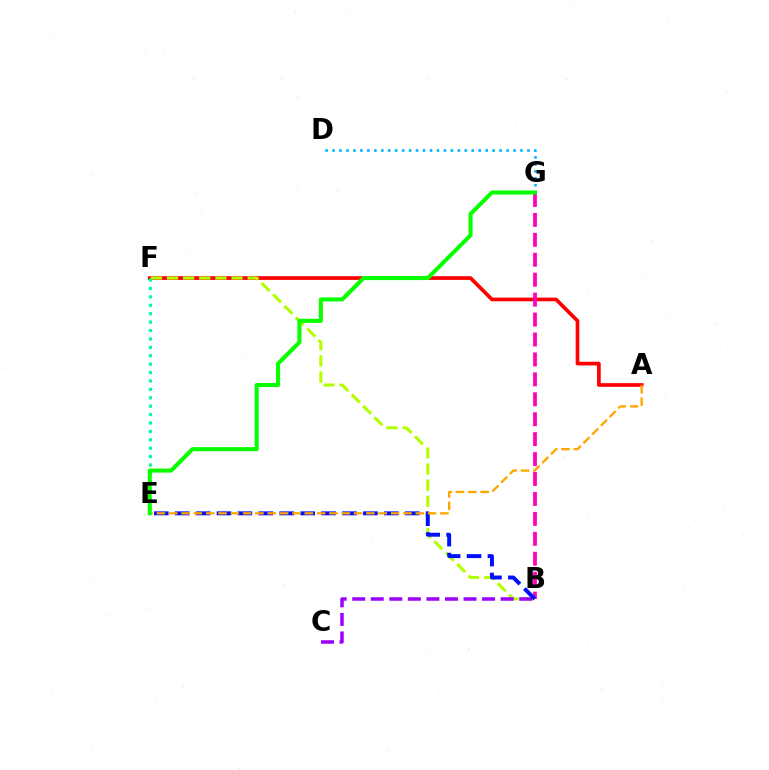{('A', 'F'): [{'color': '#ff0000', 'line_style': 'solid', 'thickness': 2.65}], ('B', 'F'): [{'color': '#b3ff00', 'line_style': 'dashed', 'thickness': 2.19}], ('B', 'G'): [{'color': '#ff00bd', 'line_style': 'dashed', 'thickness': 2.71}], ('B', 'C'): [{'color': '#9b00ff', 'line_style': 'dashed', 'thickness': 2.52}], ('B', 'E'): [{'color': '#0010ff', 'line_style': 'dashed', 'thickness': 2.84}], ('D', 'G'): [{'color': '#00b5ff', 'line_style': 'dotted', 'thickness': 1.89}], ('A', 'E'): [{'color': '#ffa500', 'line_style': 'dashed', 'thickness': 1.67}], ('E', 'F'): [{'color': '#00ff9d', 'line_style': 'dotted', 'thickness': 2.28}], ('E', 'G'): [{'color': '#08ff00', 'line_style': 'solid', 'thickness': 2.92}]}